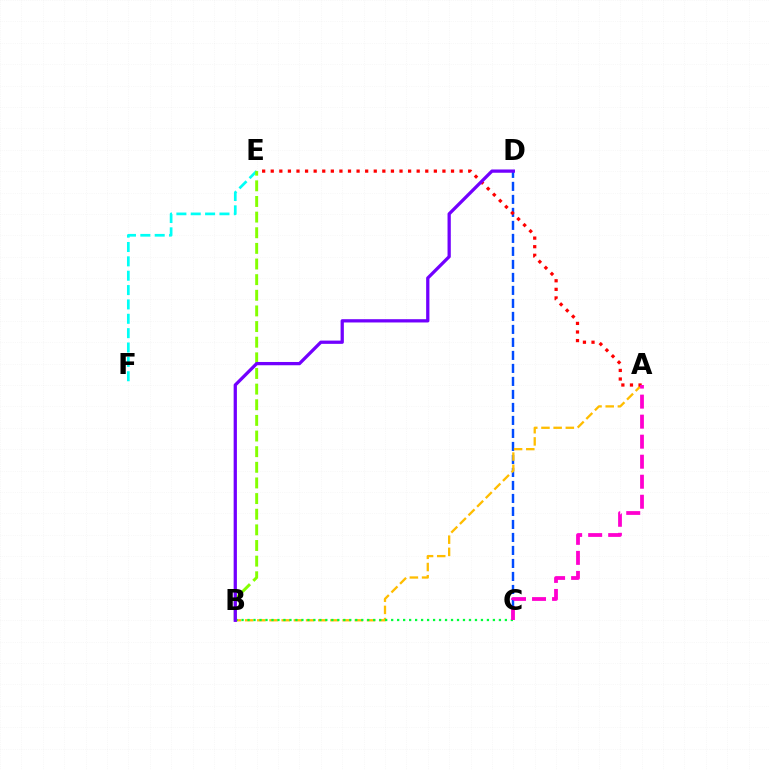{('E', 'F'): [{'color': '#00fff6', 'line_style': 'dashed', 'thickness': 1.95}], ('C', 'D'): [{'color': '#004bff', 'line_style': 'dashed', 'thickness': 1.77}], ('A', 'B'): [{'color': '#ffbd00', 'line_style': 'dashed', 'thickness': 1.66}], ('B', 'C'): [{'color': '#00ff39', 'line_style': 'dotted', 'thickness': 1.63}], ('B', 'E'): [{'color': '#84ff00', 'line_style': 'dashed', 'thickness': 2.12}], ('A', 'E'): [{'color': '#ff0000', 'line_style': 'dotted', 'thickness': 2.33}], ('A', 'C'): [{'color': '#ff00cf', 'line_style': 'dashed', 'thickness': 2.72}], ('B', 'D'): [{'color': '#7200ff', 'line_style': 'solid', 'thickness': 2.35}]}